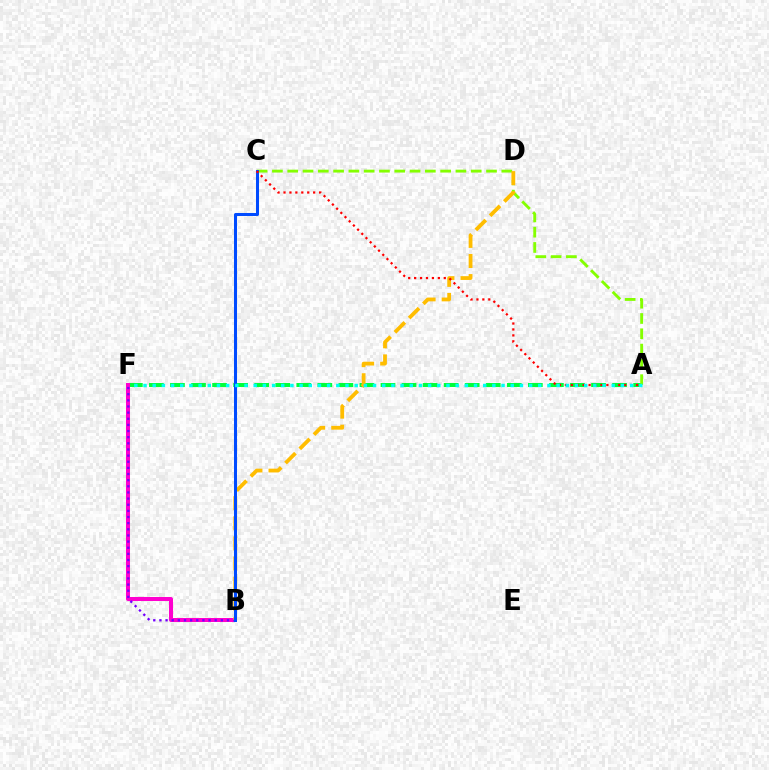{('A', 'F'): [{'color': '#00ff39', 'line_style': 'dashed', 'thickness': 2.86}, {'color': '#00fff6', 'line_style': 'dotted', 'thickness': 2.49}], ('B', 'F'): [{'color': '#ff00cf', 'line_style': 'solid', 'thickness': 2.89}, {'color': '#7200ff', 'line_style': 'dotted', 'thickness': 1.67}], ('A', 'C'): [{'color': '#84ff00', 'line_style': 'dashed', 'thickness': 2.08}, {'color': '#ff0000', 'line_style': 'dotted', 'thickness': 1.61}], ('B', 'D'): [{'color': '#ffbd00', 'line_style': 'dashed', 'thickness': 2.73}], ('B', 'C'): [{'color': '#004bff', 'line_style': 'solid', 'thickness': 2.18}]}